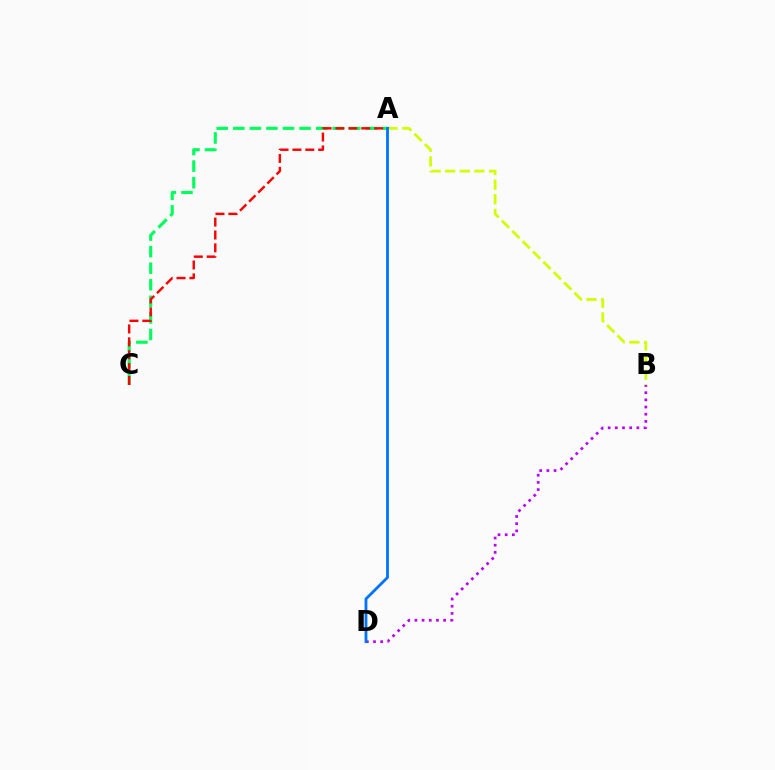{('A', 'B'): [{'color': '#d1ff00', 'line_style': 'dashed', 'thickness': 1.99}], ('A', 'C'): [{'color': '#00ff5c', 'line_style': 'dashed', 'thickness': 2.25}, {'color': '#ff0000', 'line_style': 'dashed', 'thickness': 1.75}], ('B', 'D'): [{'color': '#b900ff', 'line_style': 'dotted', 'thickness': 1.95}], ('A', 'D'): [{'color': '#0074ff', 'line_style': 'solid', 'thickness': 2.03}]}